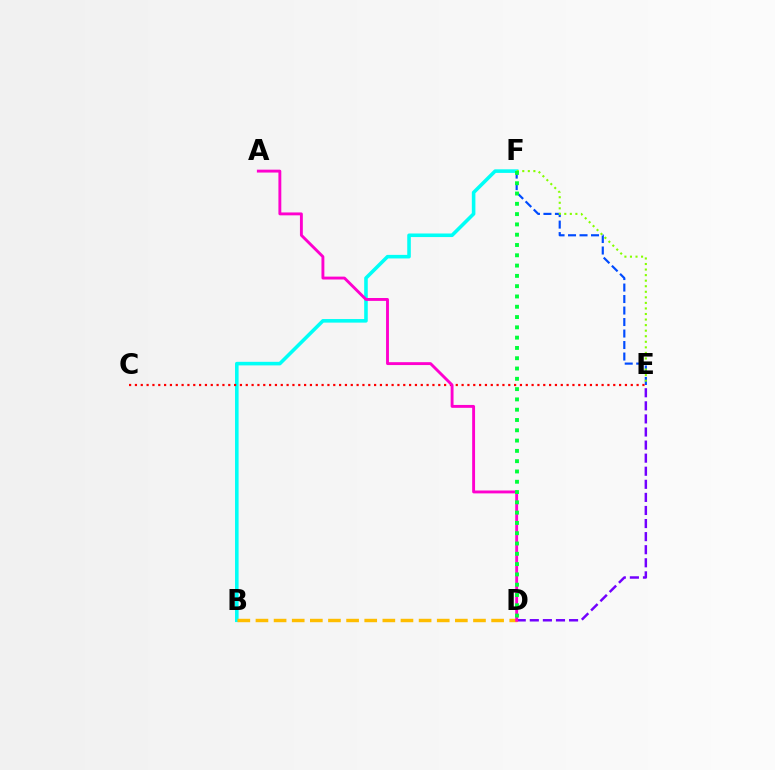{('D', 'E'): [{'color': '#7200ff', 'line_style': 'dashed', 'thickness': 1.78}], ('B', 'F'): [{'color': '#00fff6', 'line_style': 'solid', 'thickness': 2.57}], ('B', 'D'): [{'color': '#ffbd00', 'line_style': 'dashed', 'thickness': 2.46}], ('E', 'F'): [{'color': '#004bff', 'line_style': 'dashed', 'thickness': 1.56}, {'color': '#84ff00', 'line_style': 'dotted', 'thickness': 1.51}], ('C', 'E'): [{'color': '#ff0000', 'line_style': 'dotted', 'thickness': 1.58}], ('A', 'D'): [{'color': '#ff00cf', 'line_style': 'solid', 'thickness': 2.08}], ('D', 'F'): [{'color': '#00ff39', 'line_style': 'dotted', 'thickness': 2.8}]}